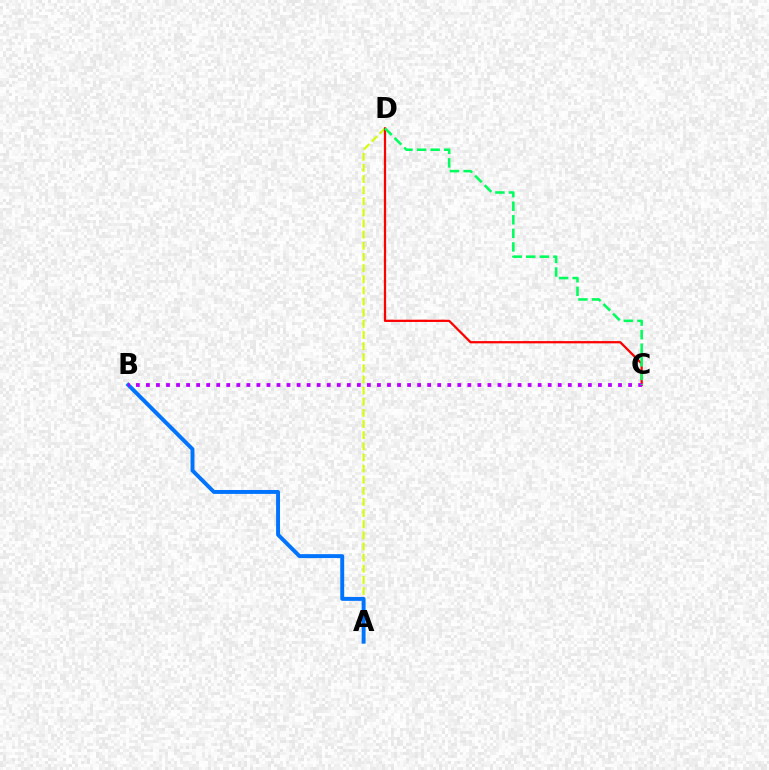{('A', 'D'): [{'color': '#d1ff00', 'line_style': 'dashed', 'thickness': 1.51}], ('A', 'B'): [{'color': '#0074ff', 'line_style': 'solid', 'thickness': 2.83}], ('C', 'D'): [{'color': '#ff0000', 'line_style': 'solid', 'thickness': 1.62}, {'color': '#00ff5c', 'line_style': 'dashed', 'thickness': 1.84}], ('B', 'C'): [{'color': '#b900ff', 'line_style': 'dotted', 'thickness': 2.73}]}